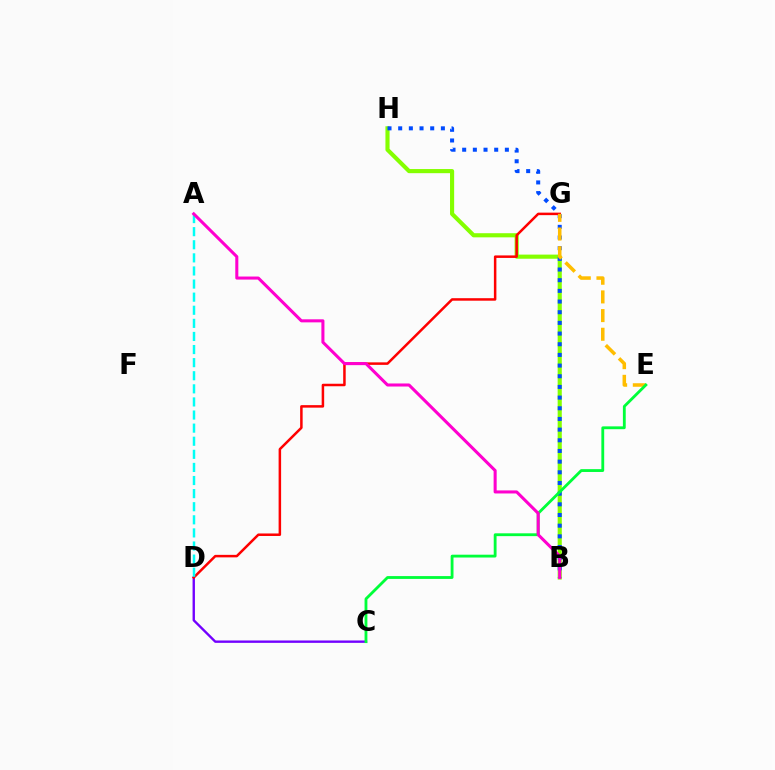{('C', 'D'): [{'color': '#7200ff', 'line_style': 'solid', 'thickness': 1.71}], ('B', 'H'): [{'color': '#84ff00', 'line_style': 'solid', 'thickness': 2.97}, {'color': '#004bff', 'line_style': 'dotted', 'thickness': 2.9}], ('D', 'G'): [{'color': '#ff0000', 'line_style': 'solid', 'thickness': 1.8}], ('A', 'D'): [{'color': '#00fff6', 'line_style': 'dashed', 'thickness': 1.78}], ('E', 'G'): [{'color': '#ffbd00', 'line_style': 'dashed', 'thickness': 2.54}], ('C', 'E'): [{'color': '#00ff39', 'line_style': 'solid', 'thickness': 2.04}], ('A', 'B'): [{'color': '#ff00cf', 'line_style': 'solid', 'thickness': 2.2}]}